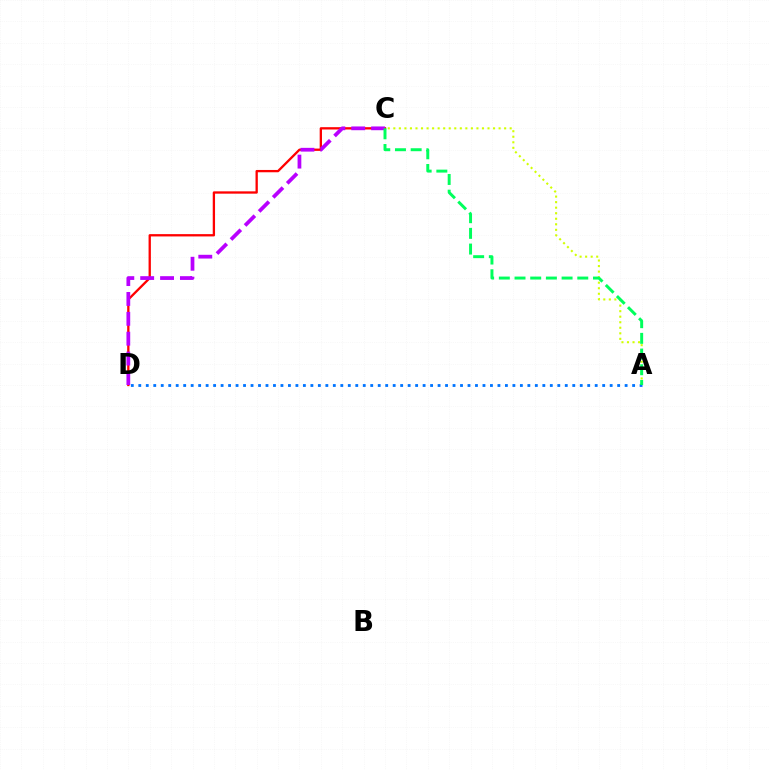{('A', 'C'): [{'color': '#d1ff00', 'line_style': 'dotted', 'thickness': 1.51}, {'color': '#00ff5c', 'line_style': 'dashed', 'thickness': 2.13}], ('C', 'D'): [{'color': '#ff0000', 'line_style': 'solid', 'thickness': 1.66}, {'color': '#b900ff', 'line_style': 'dashed', 'thickness': 2.7}], ('A', 'D'): [{'color': '#0074ff', 'line_style': 'dotted', 'thickness': 2.03}]}